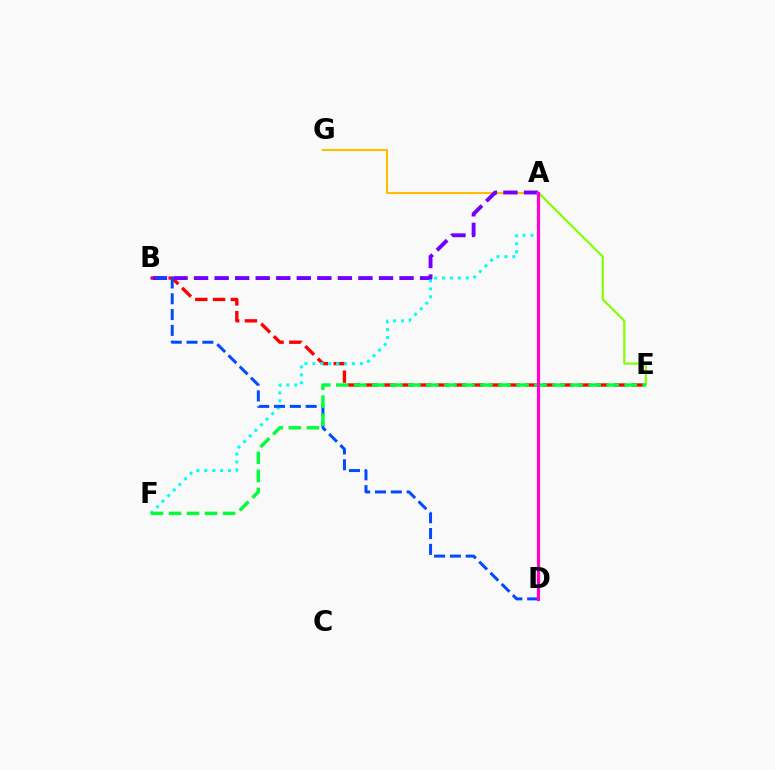{('A', 'G'): [{'color': '#ffbd00', 'line_style': 'solid', 'thickness': 1.53}], ('B', 'E'): [{'color': '#ff0000', 'line_style': 'dashed', 'thickness': 2.41}], ('A', 'B'): [{'color': '#7200ff', 'line_style': 'dashed', 'thickness': 2.79}], ('A', 'F'): [{'color': '#00fff6', 'line_style': 'dotted', 'thickness': 2.15}], ('A', 'E'): [{'color': '#84ff00', 'line_style': 'solid', 'thickness': 1.58}], ('B', 'D'): [{'color': '#004bff', 'line_style': 'dashed', 'thickness': 2.15}], ('E', 'F'): [{'color': '#00ff39', 'line_style': 'dashed', 'thickness': 2.45}], ('A', 'D'): [{'color': '#ff00cf', 'line_style': 'solid', 'thickness': 2.28}]}